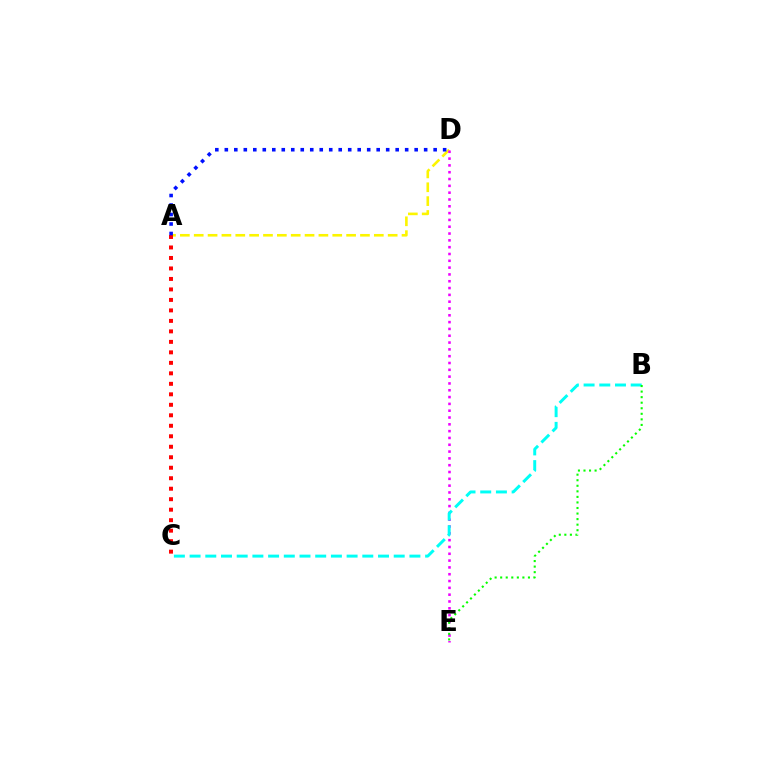{('A', 'D'): [{'color': '#fcf500', 'line_style': 'dashed', 'thickness': 1.88}, {'color': '#0010ff', 'line_style': 'dotted', 'thickness': 2.58}], ('D', 'E'): [{'color': '#ee00ff', 'line_style': 'dotted', 'thickness': 1.85}], ('A', 'C'): [{'color': '#ff0000', 'line_style': 'dotted', 'thickness': 2.85}], ('B', 'C'): [{'color': '#00fff6', 'line_style': 'dashed', 'thickness': 2.13}], ('B', 'E'): [{'color': '#08ff00', 'line_style': 'dotted', 'thickness': 1.51}]}